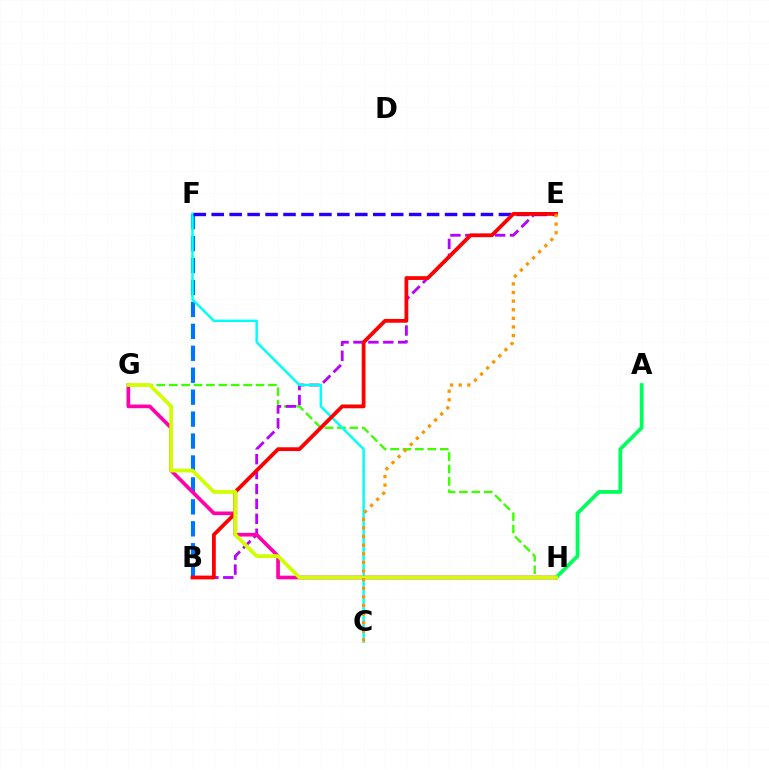{('G', 'H'): [{'color': '#3dff00', 'line_style': 'dashed', 'thickness': 1.69}, {'color': '#ff00ac', 'line_style': 'solid', 'thickness': 2.64}, {'color': '#d1ff00', 'line_style': 'solid', 'thickness': 2.71}], ('B', 'E'): [{'color': '#b900ff', 'line_style': 'dashed', 'thickness': 2.02}, {'color': '#ff0000', 'line_style': 'solid', 'thickness': 2.72}], ('B', 'F'): [{'color': '#0074ff', 'line_style': 'dashed', 'thickness': 2.98}], ('C', 'F'): [{'color': '#00fff6', 'line_style': 'solid', 'thickness': 1.77}], ('E', 'F'): [{'color': '#2500ff', 'line_style': 'dashed', 'thickness': 2.44}], ('A', 'H'): [{'color': '#00ff5c', 'line_style': 'solid', 'thickness': 2.69}], ('C', 'E'): [{'color': '#ff9400', 'line_style': 'dotted', 'thickness': 2.34}]}